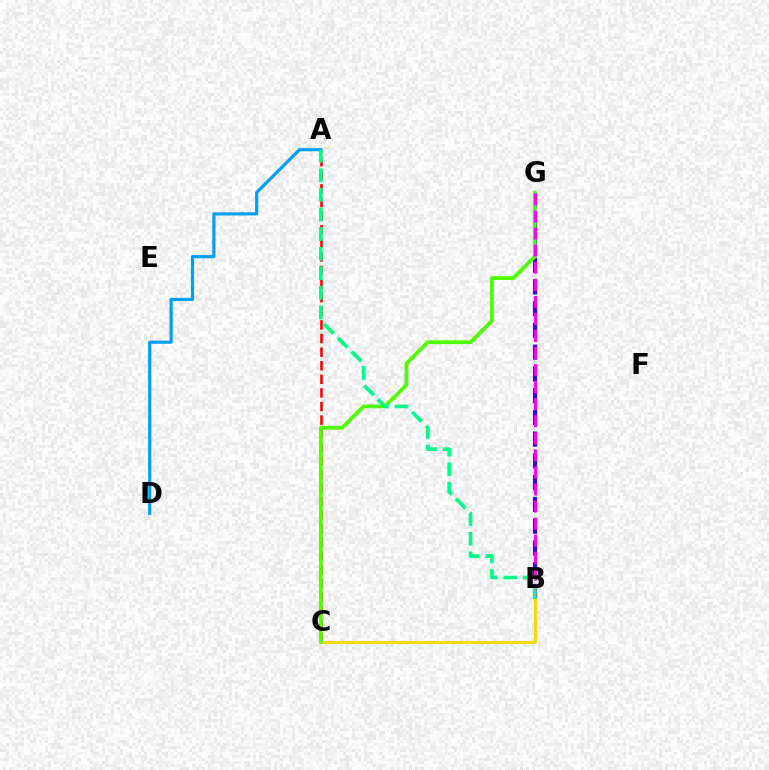{('A', 'D'): [{'color': '#009eff', 'line_style': 'solid', 'thickness': 2.28}], ('B', 'G'): [{'color': '#3700ff', 'line_style': 'dashed', 'thickness': 2.95}, {'color': '#ff00ed', 'line_style': 'dashed', 'thickness': 2.32}], ('A', 'C'): [{'color': '#ff0000', 'line_style': 'dashed', 'thickness': 1.85}], ('B', 'C'): [{'color': '#ffd500', 'line_style': 'solid', 'thickness': 2.1}], ('C', 'G'): [{'color': '#4fff00', 'line_style': 'solid', 'thickness': 2.69}], ('A', 'B'): [{'color': '#00ff86', 'line_style': 'dashed', 'thickness': 2.66}]}